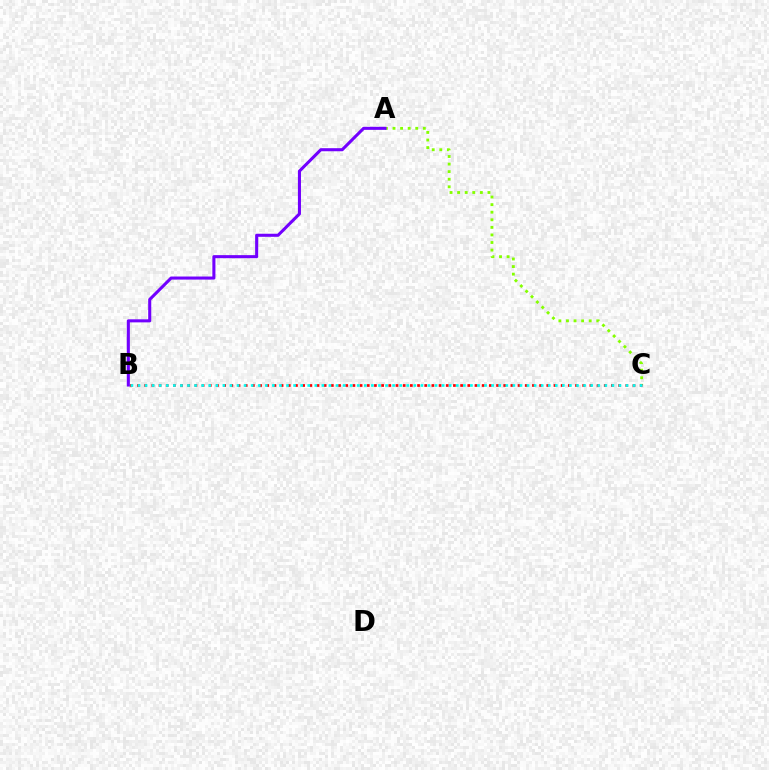{('A', 'C'): [{'color': '#84ff00', 'line_style': 'dotted', 'thickness': 2.06}], ('B', 'C'): [{'color': '#ff0000', 'line_style': 'dotted', 'thickness': 1.95}, {'color': '#00fff6', 'line_style': 'dotted', 'thickness': 1.92}], ('A', 'B'): [{'color': '#7200ff', 'line_style': 'solid', 'thickness': 2.21}]}